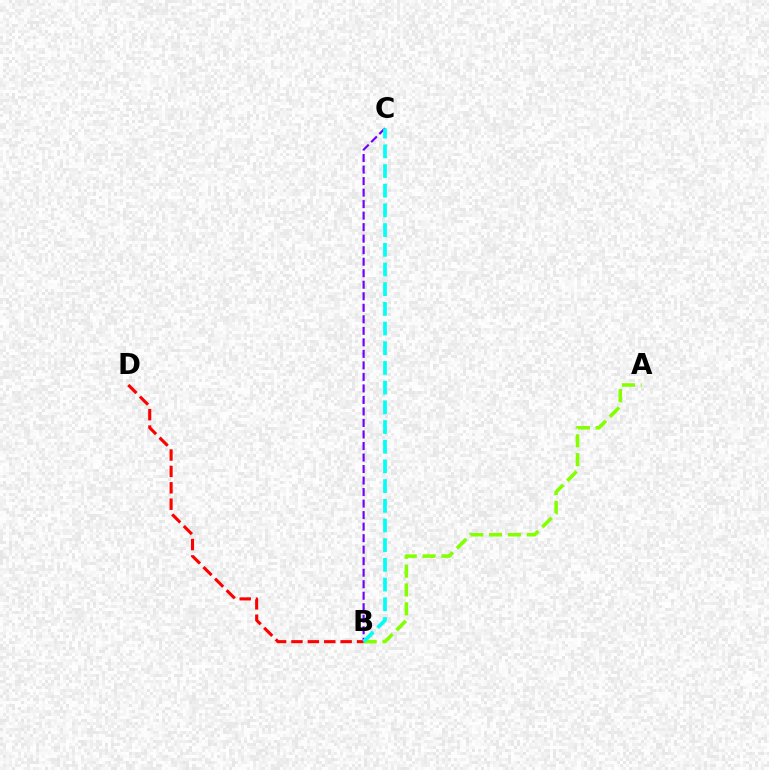{('B', 'C'): [{'color': '#7200ff', 'line_style': 'dashed', 'thickness': 1.56}, {'color': '#00fff6', 'line_style': 'dashed', 'thickness': 2.68}], ('A', 'B'): [{'color': '#84ff00', 'line_style': 'dashed', 'thickness': 2.56}], ('B', 'D'): [{'color': '#ff0000', 'line_style': 'dashed', 'thickness': 2.23}]}